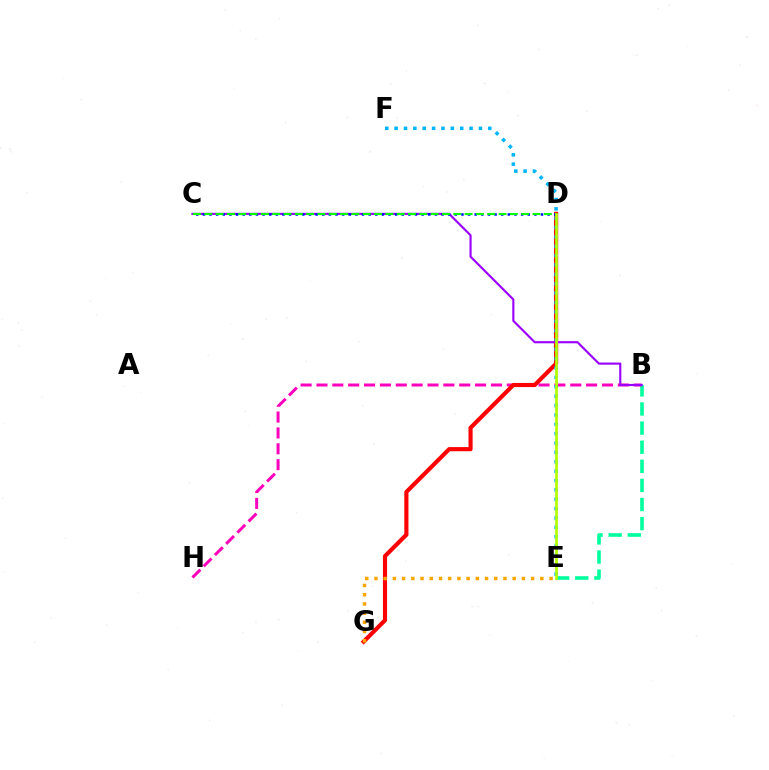{('B', 'E'): [{'color': '#00ff9d', 'line_style': 'dashed', 'thickness': 2.59}], ('B', 'H'): [{'color': '#ff00bd', 'line_style': 'dashed', 'thickness': 2.15}], ('D', 'G'): [{'color': '#ff0000', 'line_style': 'solid', 'thickness': 2.98}], ('E', 'F'): [{'color': '#00b5ff', 'line_style': 'dotted', 'thickness': 2.54}], ('B', 'C'): [{'color': '#9b00ff', 'line_style': 'solid', 'thickness': 1.54}], ('C', 'D'): [{'color': '#0010ff', 'line_style': 'dotted', 'thickness': 1.8}, {'color': '#08ff00', 'line_style': 'dashed', 'thickness': 1.54}], ('E', 'G'): [{'color': '#ffa500', 'line_style': 'dotted', 'thickness': 2.5}], ('D', 'E'): [{'color': '#b3ff00', 'line_style': 'solid', 'thickness': 1.94}]}